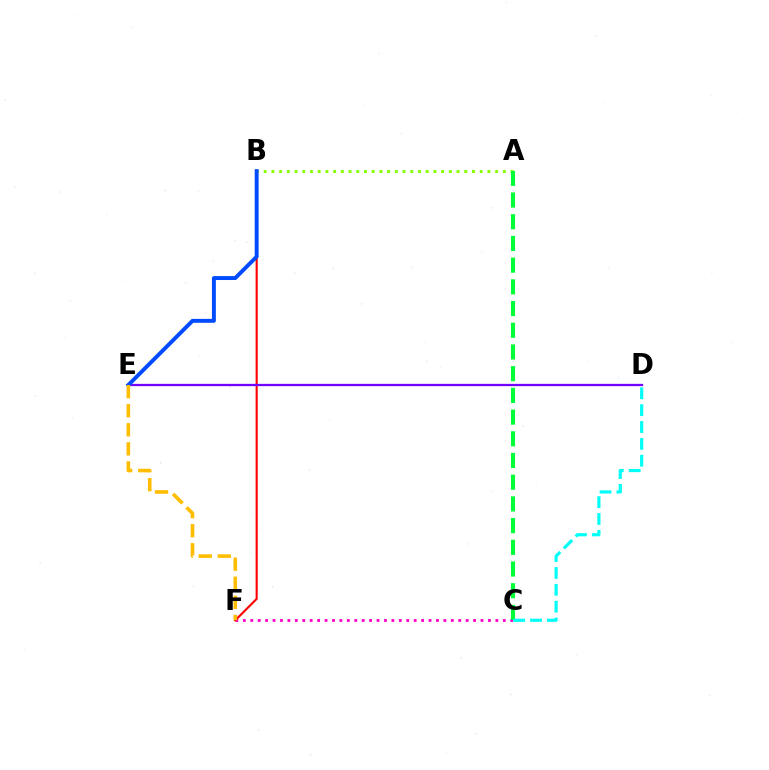{('A', 'B'): [{'color': '#84ff00', 'line_style': 'dotted', 'thickness': 2.1}], ('C', 'F'): [{'color': '#ff00cf', 'line_style': 'dotted', 'thickness': 2.02}], ('A', 'C'): [{'color': '#00ff39', 'line_style': 'dashed', 'thickness': 2.95}], ('B', 'F'): [{'color': '#ff0000', 'line_style': 'solid', 'thickness': 1.53}], ('D', 'E'): [{'color': '#7200ff', 'line_style': 'solid', 'thickness': 1.63}], ('B', 'E'): [{'color': '#004bff', 'line_style': 'solid', 'thickness': 2.82}], ('C', 'D'): [{'color': '#00fff6', 'line_style': 'dashed', 'thickness': 2.29}], ('E', 'F'): [{'color': '#ffbd00', 'line_style': 'dashed', 'thickness': 2.59}]}